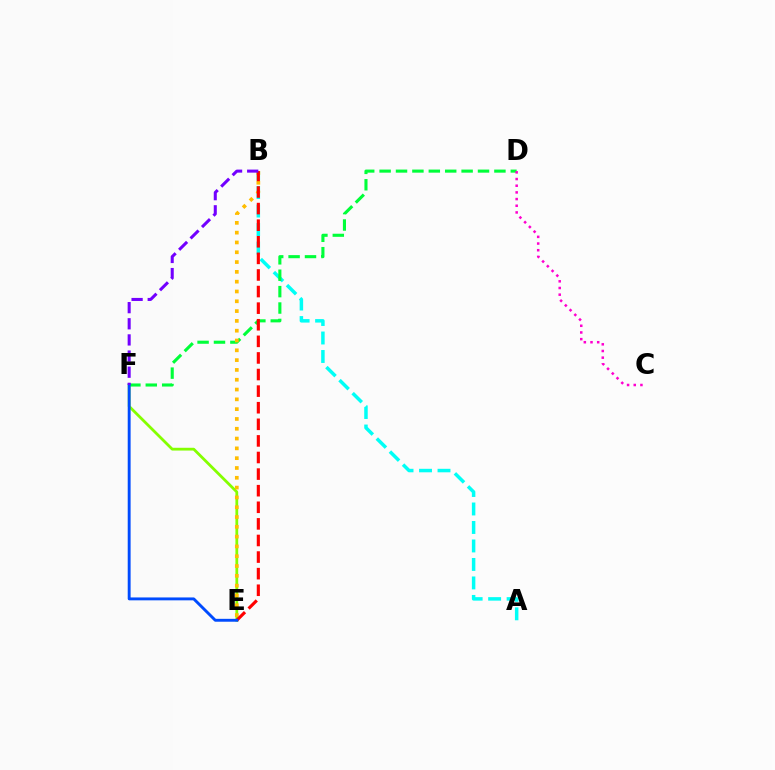{('A', 'B'): [{'color': '#00fff6', 'line_style': 'dashed', 'thickness': 2.51}], ('E', 'F'): [{'color': '#84ff00', 'line_style': 'solid', 'thickness': 2.0}, {'color': '#004bff', 'line_style': 'solid', 'thickness': 2.08}], ('D', 'F'): [{'color': '#00ff39', 'line_style': 'dashed', 'thickness': 2.23}], ('B', 'E'): [{'color': '#ffbd00', 'line_style': 'dotted', 'thickness': 2.66}, {'color': '#ff0000', 'line_style': 'dashed', 'thickness': 2.25}], ('C', 'D'): [{'color': '#ff00cf', 'line_style': 'dotted', 'thickness': 1.81}], ('B', 'F'): [{'color': '#7200ff', 'line_style': 'dashed', 'thickness': 2.19}]}